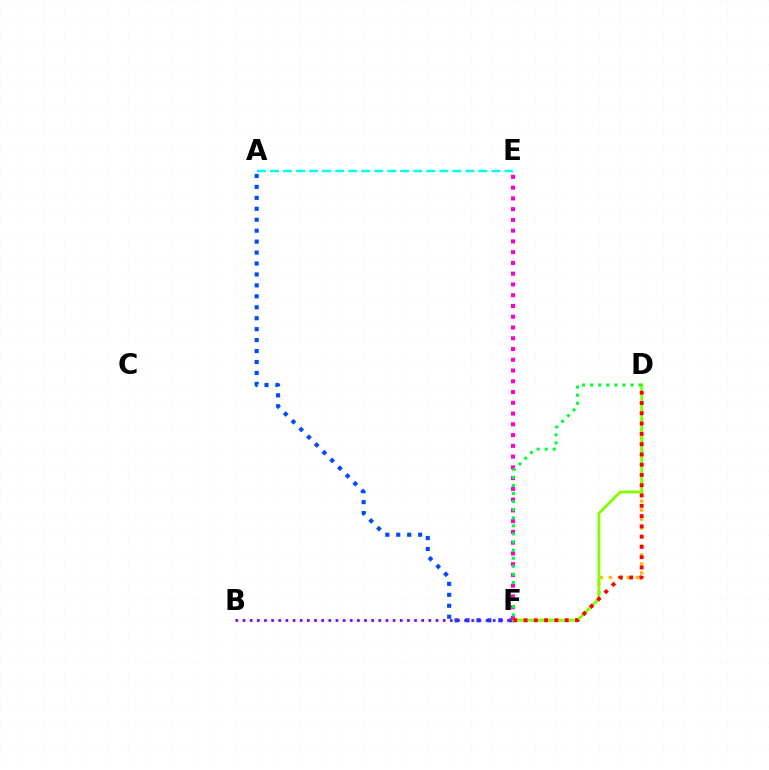{('D', 'F'): [{'color': '#ffbd00', 'line_style': 'dotted', 'thickness': 2.44}, {'color': '#84ff00', 'line_style': 'solid', 'thickness': 2.03}, {'color': '#ff0000', 'line_style': 'dotted', 'thickness': 2.79}, {'color': '#00ff39', 'line_style': 'dotted', 'thickness': 2.2}], ('A', 'F'): [{'color': '#004bff', 'line_style': 'dotted', 'thickness': 2.97}], ('A', 'E'): [{'color': '#00fff6', 'line_style': 'dashed', 'thickness': 1.77}], ('B', 'F'): [{'color': '#7200ff', 'line_style': 'dotted', 'thickness': 1.94}], ('E', 'F'): [{'color': '#ff00cf', 'line_style': 'dotted', 'thickness': 2.92}]}